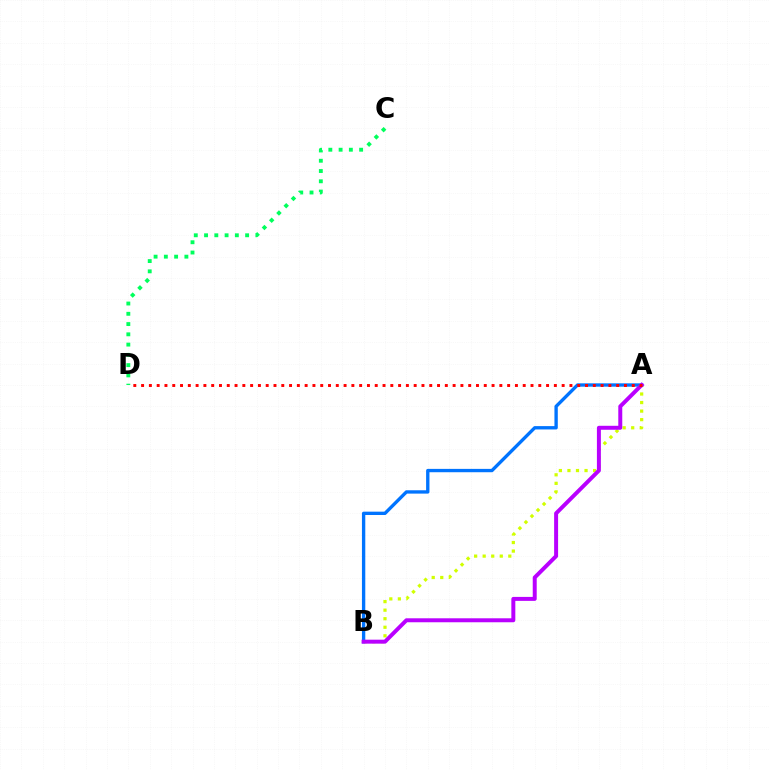{('A', 'B'): [{'color': '#d1ff00', 'line_style': 'dotted', 'thickness': 2.32}, {'color': '#0074ff', 'line_style': 'solid', 'thickness': 2.41}, {'color': '#b900ff', 'line_style': 'solid', 'thickness': 2.86}], ('C', 'D'): [{'color': '#00ff5c', 'line_style': 'dotted', 'thickness': 2.79}], ('A', 'D'): [{'color': '#ff0000', 'line_style': 'dotted', 'thickness': 2.12}]}